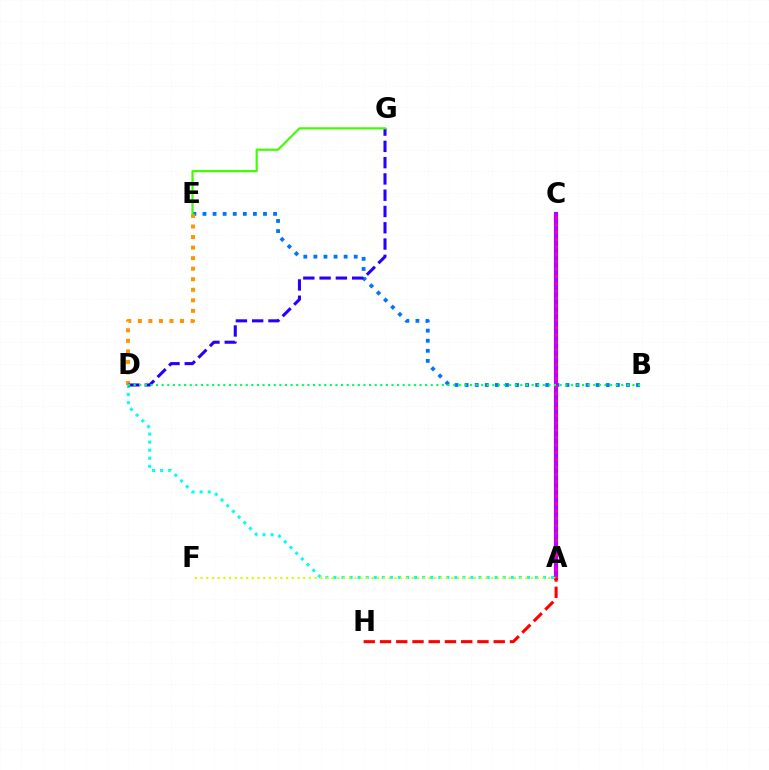{('B', 'E'): [{'color': '#0074ff', 'line_style': 'dotted', 'thickness': 2.74}], ('A', 'C'): [{'color': '#b900ff', 'line_style': 'solid', 'thickness': 2.99}, {'color': '#ff00ac', 'line_style': 'dotted', 'thickness': 1.99}], ('A', 'D'): [{'color': '#00fff6', 'line_style': 'dotted', 'thickness': 2.19}], ('D', 'E'): [{'color': '#ff9400', 'line_style': 'dotted', 'thickness': 2.87}], ('D', 'G'): [{'color': '#2500ff', 'line_style': 'dashed', 'thickness': 2.21}], ('A', 'F'): [{'color': '#d1ff00', 'line_style': 'dotted', 'thickness': 1.55}], ('A', 'H'): [{'color': '#ff0000', 'line_style': 'dashed', 'thickness': 2.21}], ('B', 'D'): [{'color': '#00ff5c', 'line_style': 'dotted', 'thickness': 1.52}], ('E', 'G'): [{'color': '#3dff00', 'line_style': 'solid', 'thickness': 1.57}]}